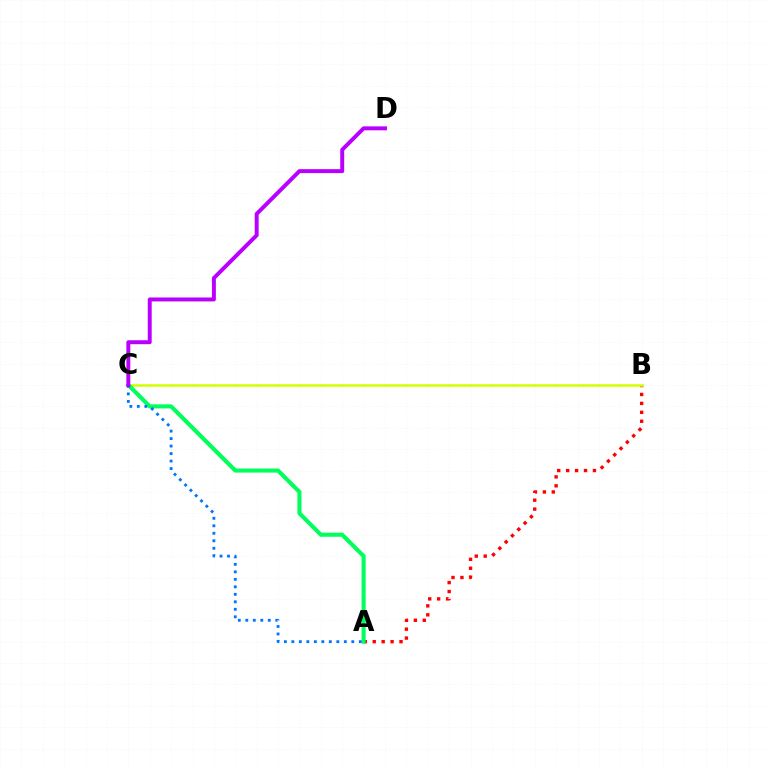{('A', 'B'): [{'color': '#ff0000', 'line_style': 'dotted', 'thickness': 2.43}], ('B', 'C'): [{'color': '#d1ff00', 'line_style': 'solid', 'thickness': 1.81}], ('A', 'C'): [{'color': '#00ff5c', 'line_style': 'solid', 'thickness': 2.93}, {'color': '#0074ff', 'line_style': 'dotted', 'thickness': 2.04}], ('C', 'D'): [{'color': '#b900ff', 'line_style': 'solid', 'thickness': 2.84}]}